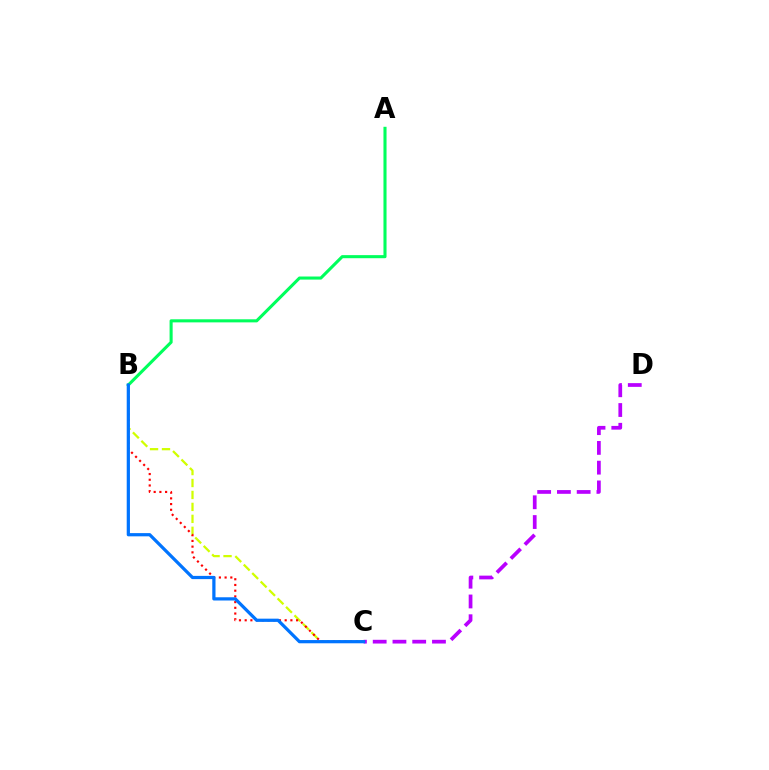{('B', 'C'): [{'color': '#d1ff00', 'line_style': 'dashed', 'thickness': 1.62}, {'color': '#ff0000', 'line_style': 'dotted', 'thickness': 1.55}, {'color': '#0074ff', 'line_style': 'solid', 'thickness': 2.32}], ('A', 'B'): [{'color': '#00ff5c', 'line_style': 'solid', 'thickness': 2.22}], ('C', 'D'): [{'color': '#b900ff', 'line_style': 'dashed', 'thickness': 2.68}]}